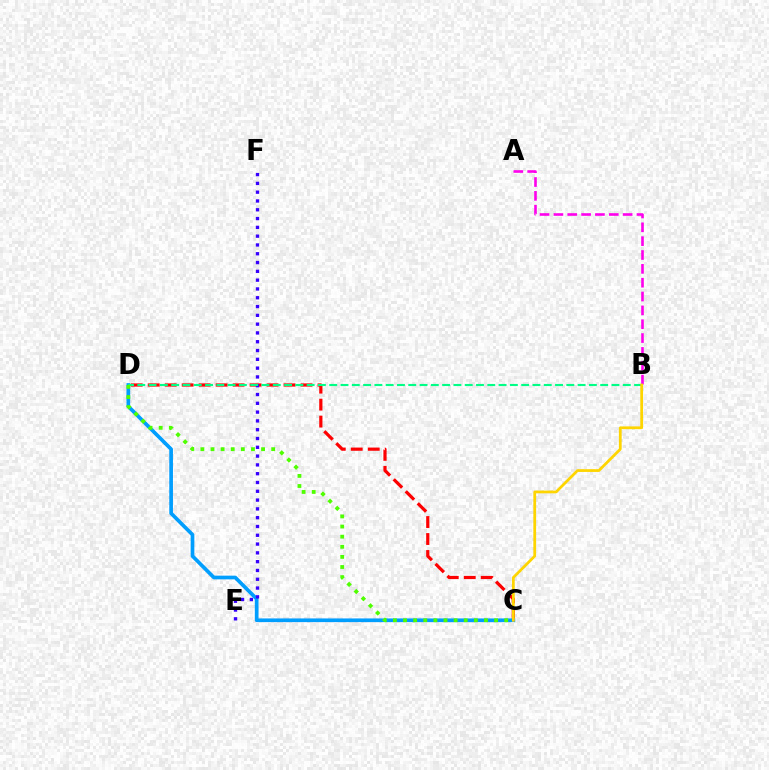{('C', 'D'): [{'color': '#ff0000', 'line_style': 'dashed', 'thickness': 2.31}, {'color': '#009eff', 'line_style': 'solid', 'thickness': 2.66}, {'color': '#4fff00', 'line_style': 'dotted', 'thickness': 2.75}], ('E', 'F'): [{'color': '#3700ff', 'line_style': 'dotted', 'thickness': 2.39}], ('A', 'B'): [{'color': '#ff00ed', 'line_style': 'dashed', 'thickness': 1.88}], ('B', 'D'): [{'color': '#00ff86', 'line_style': 'dashed', 'thickness': 1.53}], ('B', 'C'): [{'color': '#ffd500', 'line_style': 'solid', 'thickness': 2.0}]}